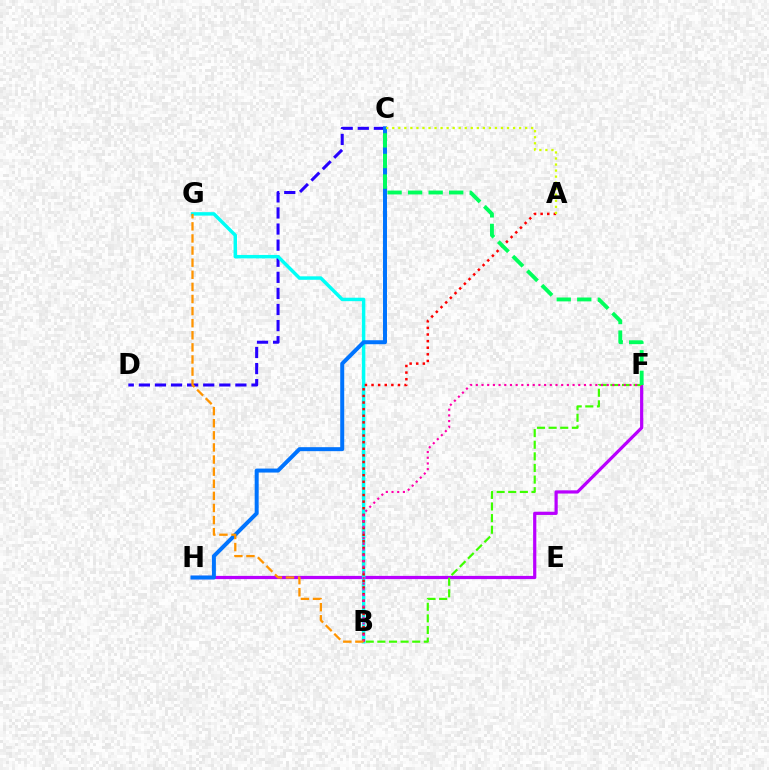{('F', 'H'): [{'color': '#b900ff', 'line_style': 'solid', 'thickness': 2.31}], ('B', 'F'): [{'color': '#3dff00', 'line_style': 'dashed', 'thickness': 1.58}, {'color': '#ff00ac', 'line_style': 'dotted', 'thickness': 1.55}], ('C', 'D'): [{'color': '#2500ff', 'line_style': 'dashed', 'thickness': 2.19}], ('B', 'G'): [{'color': '#00fff6', 'line_style': 'solid', 'thickness': 2.49}, {'color': '#ff9400', 'line_style': 'dashed', 'thickness': 1.64}], ('A', 'B'): [{'color': '#ff0000', 'line_style': 'dotted', 'thickness': 1.8}], ('C', 'H'): [{'color': '#0074ff', 'line_style': 'solid', 'thickness': 2.87}], ('A', 'C'): [{'color': '#d1ff00', 'line_style': 'dotted', 'thickness': 1.64}], ('C', 'F'): [{'color': '#00ff5c', 'line_style': 'dashed', 'thickness': 2.79}]}